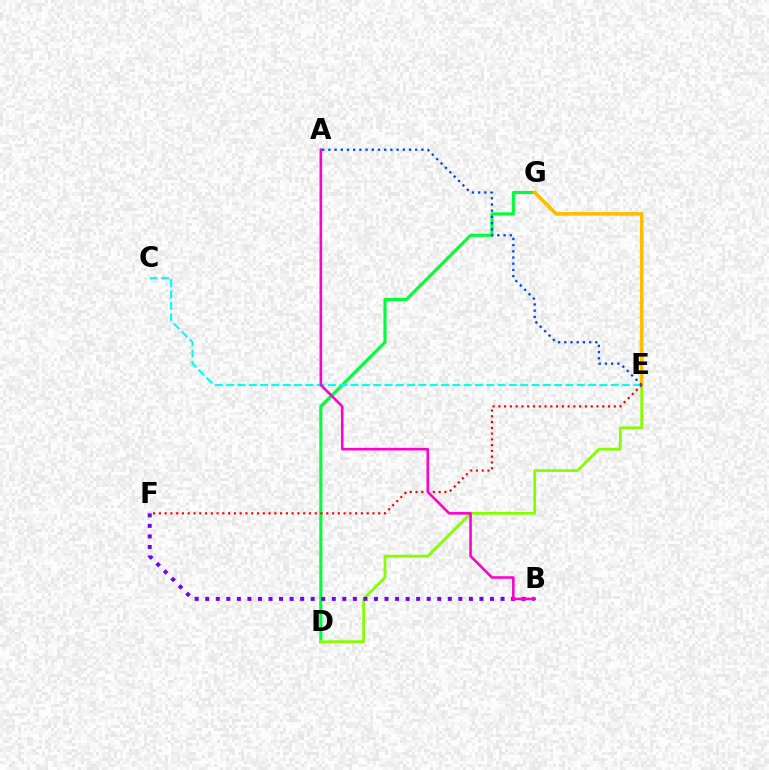{('D', 'G'): [{'color': '#00ff39', 'line_style': 'solid', 'thickness': 2.23}], ('C', 'E'): [{'color': '#00fff6', 'line_style': 'dashed', 'thickness': 1.54}], ('D', 'E'): [{'color': '#84ff00', 'line_style': 'solid', 'thickness': 1.97}], ('B', 'F'): [{'color': '#7200ff', 'line_style': 'dotted', 'thickness': 2.87}], ('E', 'G'): [{'color': '#ffbd00', 'line_style': 'solid', 'thickness': 2.61}], ('E', 'F'): [{'color': '#ff0000', 'line_style': 'dotted', 'thickness': 1.57}], ('A', 'B'): [{'color': '#ff00cf', 'line_style': 'solid', 'thickness': 1.86}], ('A', 'E'): [{'color': '#004bff', 'line_style': 'dotted', 'thickness': 1.69}]}